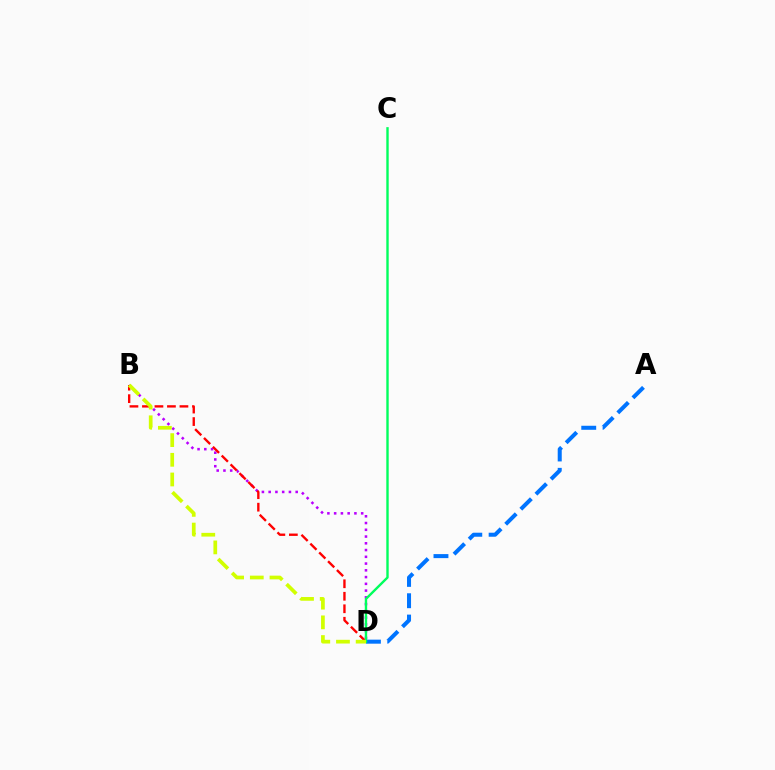{('B', 'D'): [{'color': '#b900ff', 'line_style': 'dotted', 'thickness': 1.84}, {'color': '#ff0000', 'line_style': 'dashed', 'thickness': 1.7}, {'color': '#d1ff00', 'line_style': 'dashed', 'thickness': 2.67}], ('A', 'D'): [{'color': '#0074ff', 'line_style': 'dashed', 'thickness': 2.9}], ('C', 'D'): [{'color': '#00ff5c', 'line_style': 'solid', 'thickness': 1.72}]}